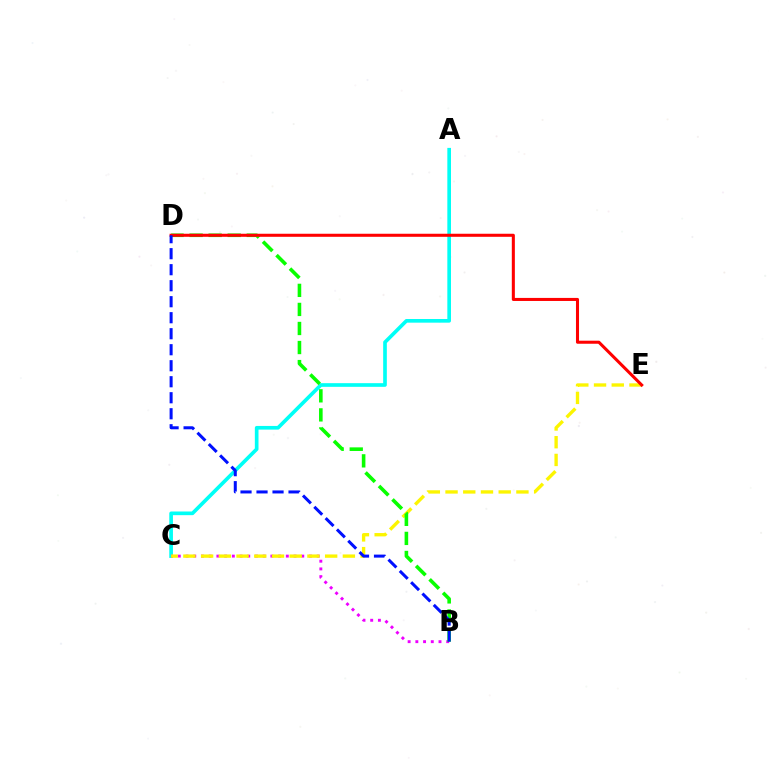{('A', 'C'): [{'color': '#00fff6', 'line_style': 'solid', 'thickness': 2.64}], ('B', 'C'): [{'color': '#ee00ff', 'line_style': 'dotted', 'thickness': 2.1}], ('C', 'E'): [{'color': '#fcf500', 'line_style': 'dashed', 'thickness': 2.41}], ('B', 'D'): [{'color': '#08ff00', 'line_style': 'dashed', 'thickness': 2.59}, {'color': '#0010ff', 'line_style': 'dashed', 'thickness': 2.17}], ('D', 'E'): [{'color': '#ff0000', 'line_style': 'solid', 'thickness': 2.2}]}